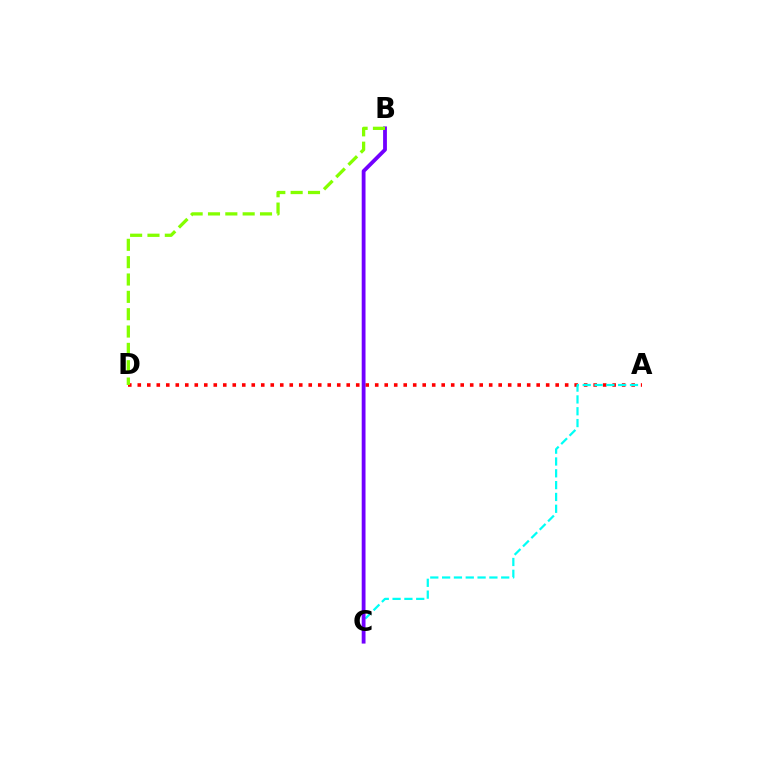{('A', 'D'): [{'color': '#ff0000', 'line_style': 'dotted', 'thickness': 2.58}], ('A', 'C'): [{'color': '#00fff6', 'line_style': 'dashed', 'thickness': 1.61}], ('B', 'C'): [{'color': '#7200ff', 'line_style': 'solid', 'thickness': 2.74}], ('B', 'D'): [{'color': '#84ff00', 'line_style': 'dashed', 'thickness': 2.36}]}